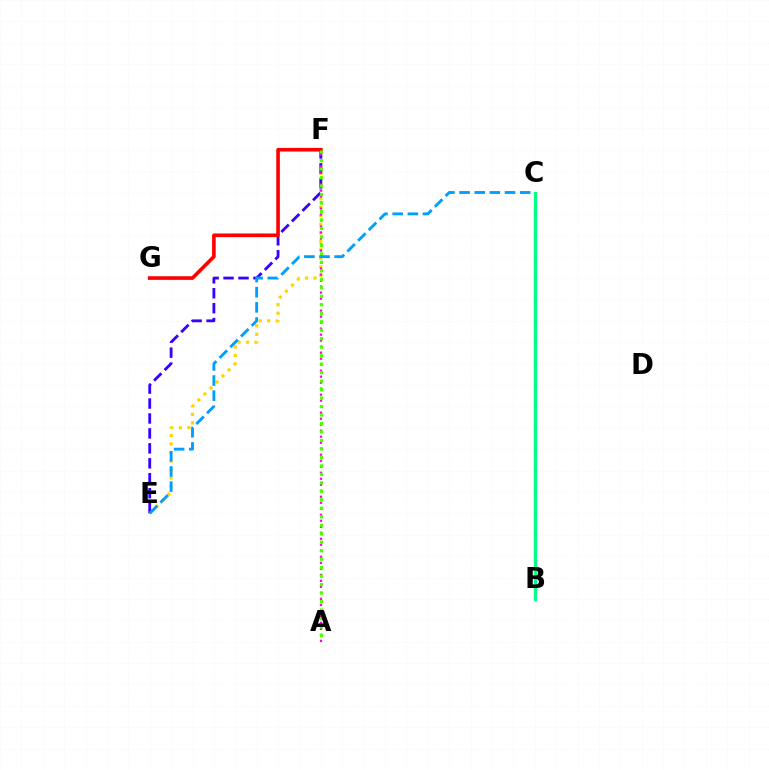{('E', 'F'): [{'color': '#ffd500', 'line_style': 'dotted', 'thickness': 2.31}, {'color': '#3700ff', 'line_style': 'dashed', 'thickness': 2.03}], ('A', 'F'): [{'color': '#ff00ed', 'line_style': 'dotted', 'thickness': 1.63}, {'color': '#4fff00', 'line_style': 'dotted', 'thickness': 2.3}], ('F', 'G'): [{'color': '#ff0000', 'line_style': 'solid', 'thickness': 2.61}], ('C', 'E'): [{'color': '#009eff', 'line_style': 'dashed', 'thickness': 2.06}], ('B', 'C'): [{'color': '#00ff86', 'line_style': 'solid', 'thickness': 2.31}]}